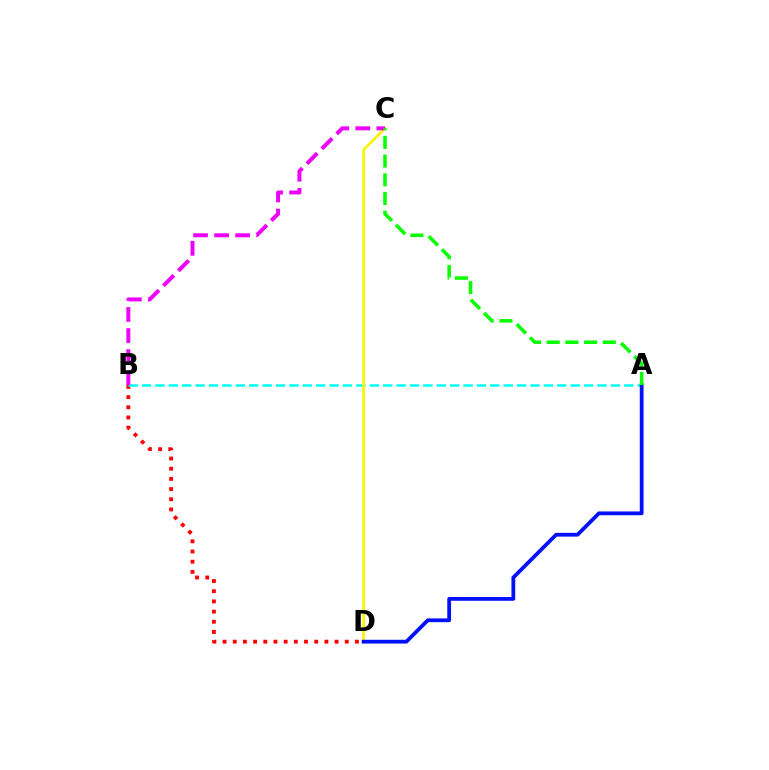{('B', 'D'): [{'color': '#ff0000', 'line_style': 'dotted', 'thickness': 2.77}], ('A', 'B'): [{'color': '#00fff6', 'line_style': 'dashed', 'thickness': 1.82}], ('C', 'D'): [{'color': '#fcf500', 'line_style': 'solid', 'thickness': 1.97}], ('B', 'C'): [{'color': '#ee00ff', 'line_style': 'dashed', 'thickness': 2.86}], ('A', 'D'): [{'color': '#0010ff', 'line_style': 'solid', 'thickness': 2.72}], ('A', 'C'): [{'color': '#08ff00', 'line_style': 'dashed', 'thickness': 2.54}]}